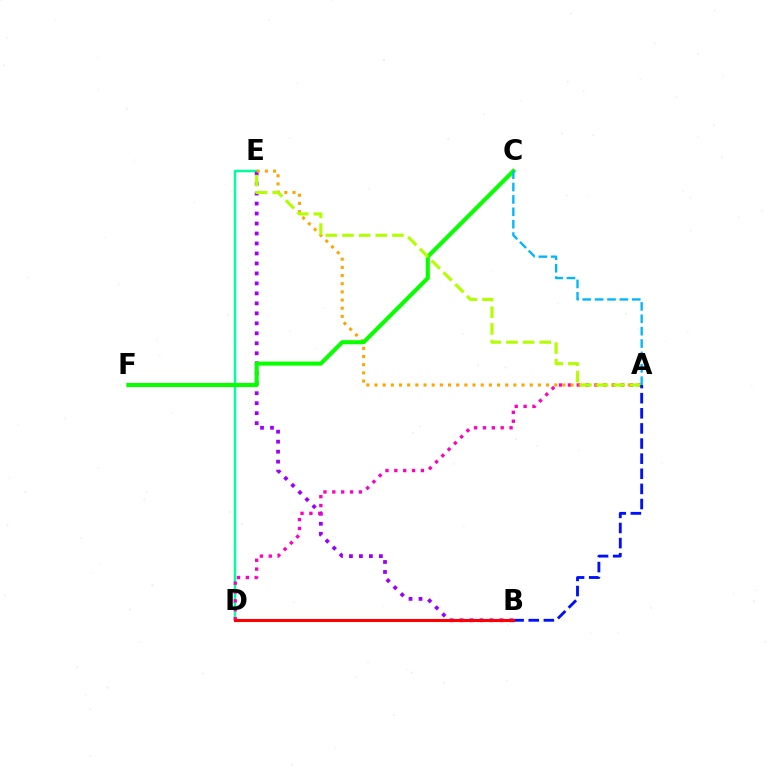{('D', 'E'): [{'color': '#00ff9d', 'line_style': 'solid', 'thickness': 1.77}], ('B', 'E'): [{'color': '#9b00ff', 'line_style': 'dotted', 'thickness': 2.71}], ('A', 'D'): [{'color': '#ff00bd', 'line_style': 'dotted', 'thickness': 2.41}], ('A', 'E'): [{'color': '#ffa500', 'line_style': 'dotted', 'thickness': 2.22}, {'color': '#b3ff00', 'line_style': 'dashed', 'thickness': 2.26}], ('C', 'F'): [{'color': '#08ff00', 'line_style': 'solid', 'thickness': 2.94}], ('A', 'B'): [{'color': '#0010ff', 'line_style': 'dashed', 'thickness': 2.05}], ('B', 'D'): [{'color': '#ff0000', 'line_style': 'solid', 'thickness': 2.21}], ('A', 'C'): [{'color': '#00b5ff', 'line_style': 'dashed', 'thickness': 1.68}]}